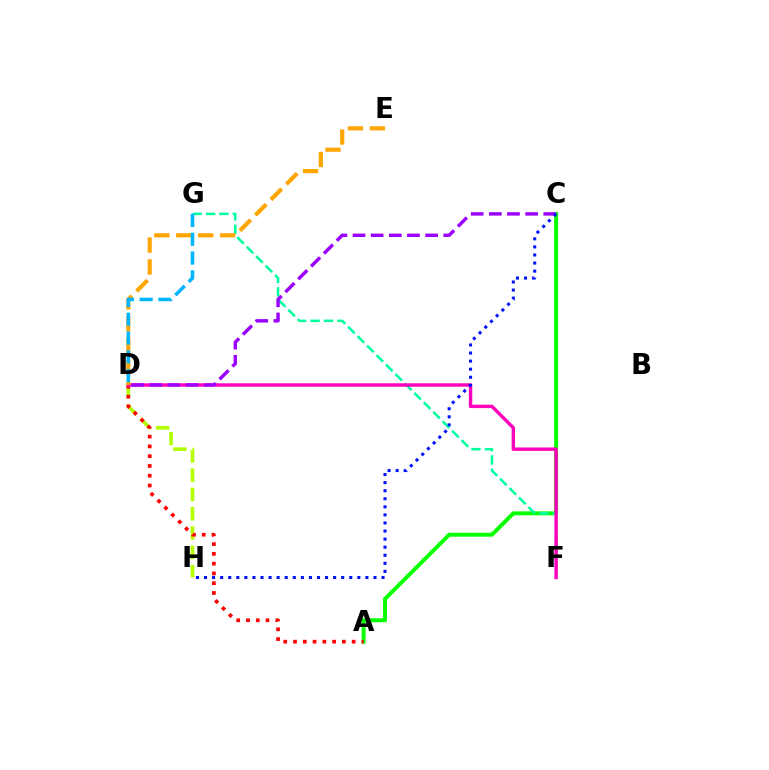{('D', 'H'): [{'color': '#b3ff00', 'line_style': 'dashed', 'thickness': 2.62}], ('A', 'C'): [{'color': '#08ff00', 'line_style': 'solid', 'thickness': 2.84}], ('A', 'D'): [{'color': '#ff0000', 'line_style': 'dotted', 'thickness': 2.66}], ('F', 'G'): [{'color': '#00ff9d', 'line_style': 'dashed', 'thickness': 1.82}], ('D', 'F'): [{'color': '#ff00bd', 'line_style': 'solid', 'thickness': 2.46}], ('D', 'E'): [{'color': '#ffa500', 'line_style': 'dashed', 'thickness': 2.98}], ('C', 'D'): [{'color': '#9b00ff', 'line_style': 'dashed', 'thickness': 2.47}], ('C', 'H'): [{'color': '#0010ff', 'line_style': 'dotted', 'thickness': 2.19}], ('D', 'G'): [{'color': '#00b5ff', 'line_style': 'dashed', 'thickness': 2.55}]}